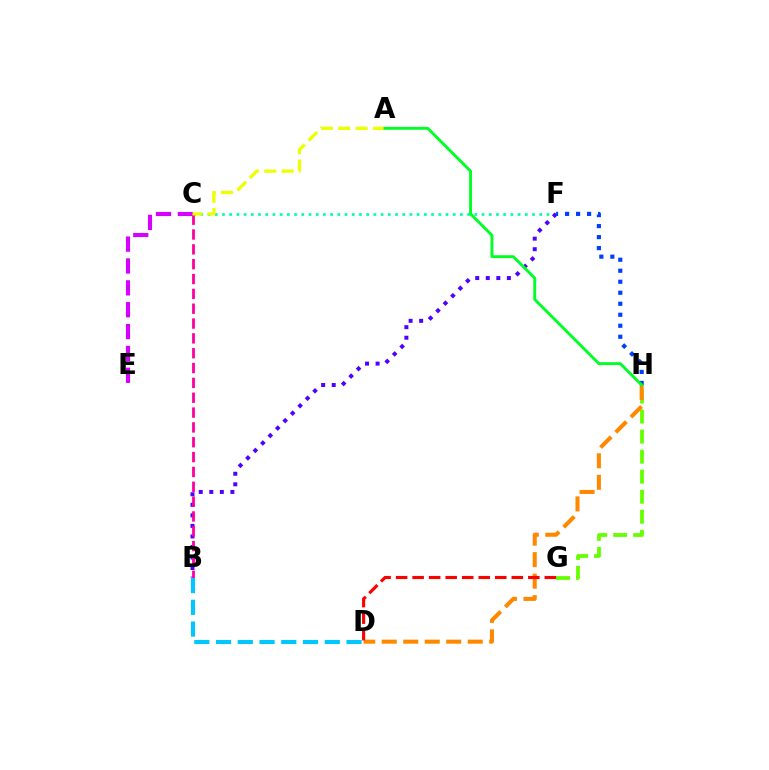{('G', 'H'): [{'color': '#66ff00', 'line_style': 'dashed', 'thickness': 2.72}], ('C', 'F'): [{'color': '#00ffaf', 'line_style': 'dotted', 'thickness': 1.96}], ('C', 'E'): [{'color': '#d600ff', 'line_style': 'dashed', 'thickness': 2.97}], ('B', 'F'): [{'color': '#4f00ff', 'line_style': 'dotted', 'thickness': 2.86}], ('D', 'H'): [{'color': '#ff8800', 'line_style': 'dashed', 'thickness': 2.92}], ('B', 'C'): [{'color': '#ff00a0', 'line_style': 'dashed', 'thickness': 2.02}], ('B', 'D'): [{'color': '#00c7ff', 'line_style': 'dashed', 'thickness': 2.95}], ('A', 'C'): [{'color': '#eeff00', 'line_style': 'dashed', 'thickness': 2.36}], ('F', 'H'): [{'color': '#003fff', 'line_style': 'dotted', 'thickness': 2.99}], ('D', 'G'): [{'color': '#ff0000', 'line_style': 'dashed', 'thickness': 2.24}], ('A', 'H'): [{'color': '#00ff27', 'line_style': 'solid', 'thickness': 2.08}]}